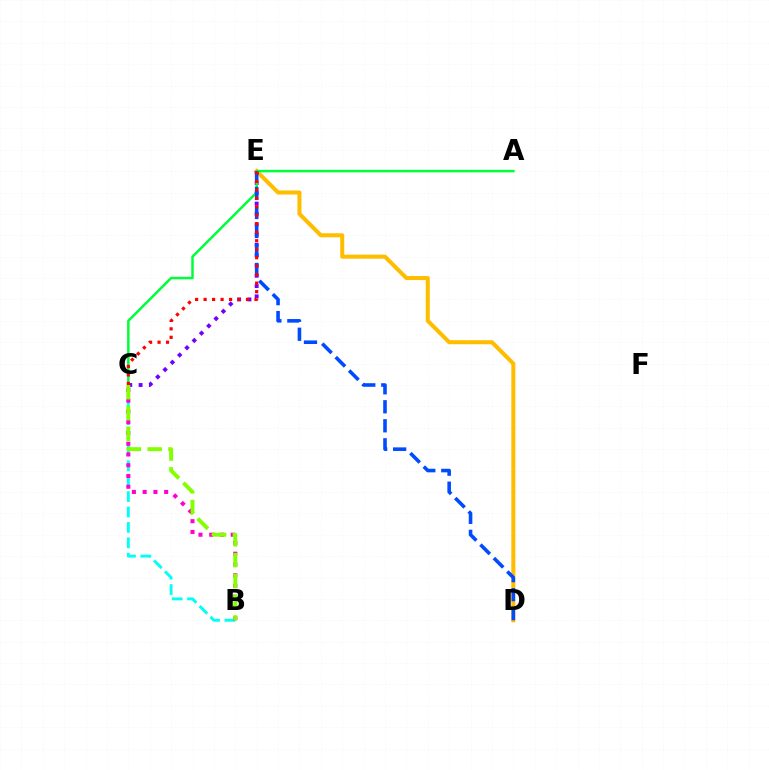{('D', 'E'): [{'color': '#ffbd00', 'line_style': 'solid', 'thickness': 2.91}, {'color': '#004bff', 'line_style': 'dashed', 'thickness': 2.58}], ('B', 'C'): [{'color': '#00fff6', 'line_style': 'dashed', 'thickness': 2.09}, {'color': '#ff00cf', 'line_style': 'dotted', 'thickness': 2.92}, {'color': '#84ff00', 'line_style': 'dashed', 'thickness': 2.83}], ('C', 'E'): [{'color': '#7200ff', 'line_style': 'dotted', 'thickness': 2.8}, {'color': '#ff0000', 'line_style': 'dotted', 'thickness': 2.3}], ('A', 'C'): [{'color': '#00ff39', 'line_style': 'solid', 'thickness': 1.79}]}